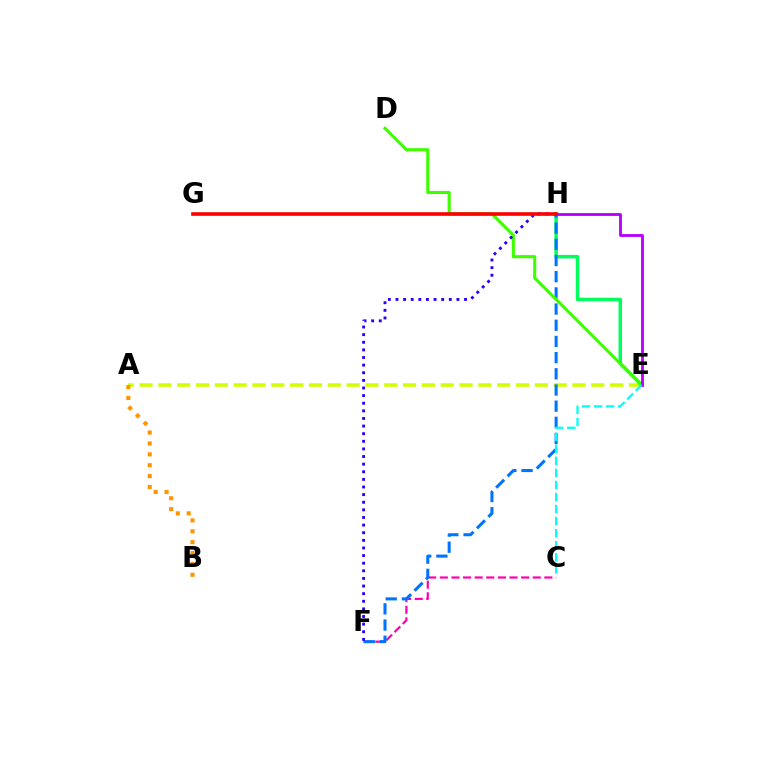{('A', 'E'): [{'color': '#d1ff00', 'line_style': 'dashed', 'thickness': 2.56}], ('C', 'F'): [{'color': '#ff00ac', 'line_style': 'dashed', 'thickness': 1.58}], ('E', 'H'): [{'color': '#00ff5c', 'line_style': 'solid', 'thickness': 2.5}, {'color': '#b900ff', 'line_style': 'solid', 'thickness': 2.06}], ('F', 'H'): [{'color': '#0074ff', 'line_style': 'dashed', 'thickness': 2.2}, {'color': '#2500ff', 'line_style': 'dotted', 'thickness': 2.07}], ('A', 'B'): [{'color': '#ff9400', 'line_style': 'dotted', 'thickness': 2.96}], ('D', 'E'): [{'color': '#3dff00', 'line_style': 'solid', 'thickness': 2.23}], ('G', 'H'): [{'color': '#ff0000', 'line_style': 'solid', 'thickness': 2.62}], ('C', 'E'): [{'color': '#00fff6', 'line_style': 'dashed', 'thickness': 1.64}]}